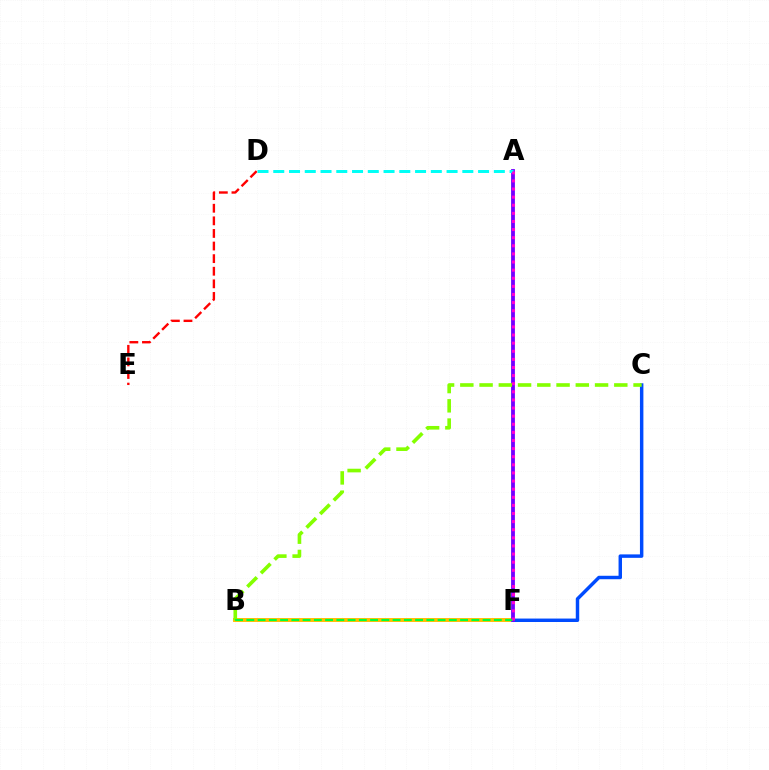{('B', 'F'): [{'color': '#ffbd00', 'line_style': 'solid', 'thickness': 2.82}, {'color': '#00ff39', 'line_style': 'dashed', 'thickness': 1.53}], ('D', 'E'): [{'color': '#ff0000', 'line_style': 'dashed', 'thickness': 1.71}], ('C', 'F'): [{'color': '#004bff', 'line_style': 'solid', 'thickness': 2.48}], ('A', 'F'): [{'color': '#7200ff', 'line_style': 'solid', 'thickness': 2.74}, {'color': '#ff00cf', 'line_style': 'dotted', 'thickness': 2.2}], ('B', 'C'): [{'color': '#84ff00', 'line_style': 'dashed', 'thickness': 2.61}], ('A', 'D'): [{'color': '#00fff6', 'line_style': 'dashed', 'thickness': 2.14}]}